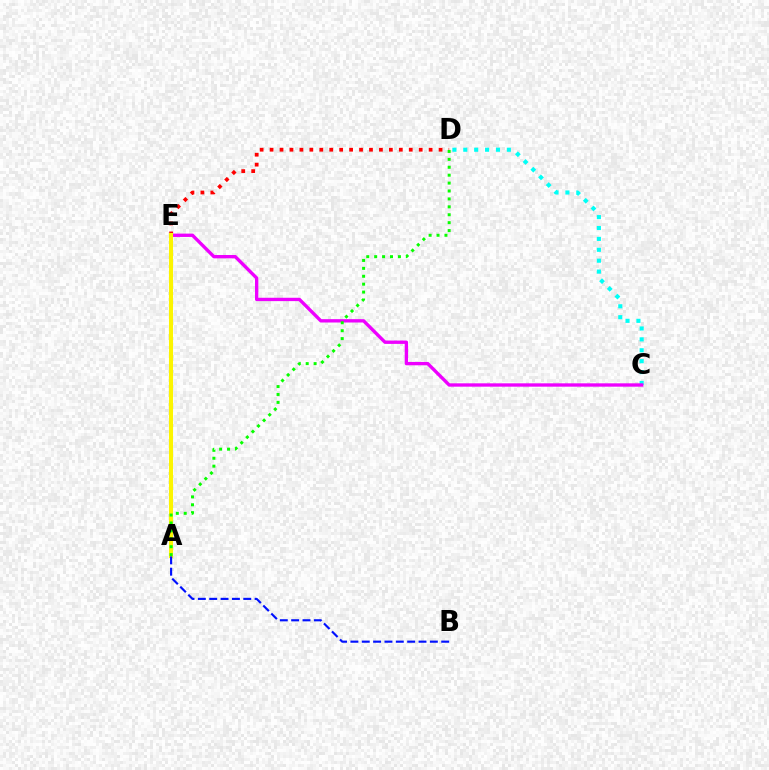{('C', 'D'): [{'color': '#00fff6', 'line_style': 'dotted', 'thickness': 2.96}], ('D', 'E'): [{'color': '#ff0000', 'line_style': 'dotted', 'thickness': 2.7}], ('C', 'E'): [{'color': '#ee00ff', 'line_style': 'solid', 'thickness': 2.41}], ('A', 'E'): [{'color': '#fcf500', 'line_style': 'solid', 'thickness': 2.93}], ('A', 'D'): [{'color': '#08ff00', 'line_style': 'dotted', 'thickness': 2.15}], ('A', 'B'): [{'color': '#0010ff', 'line_style': 'dashed', 'thickness': 1.54}]}